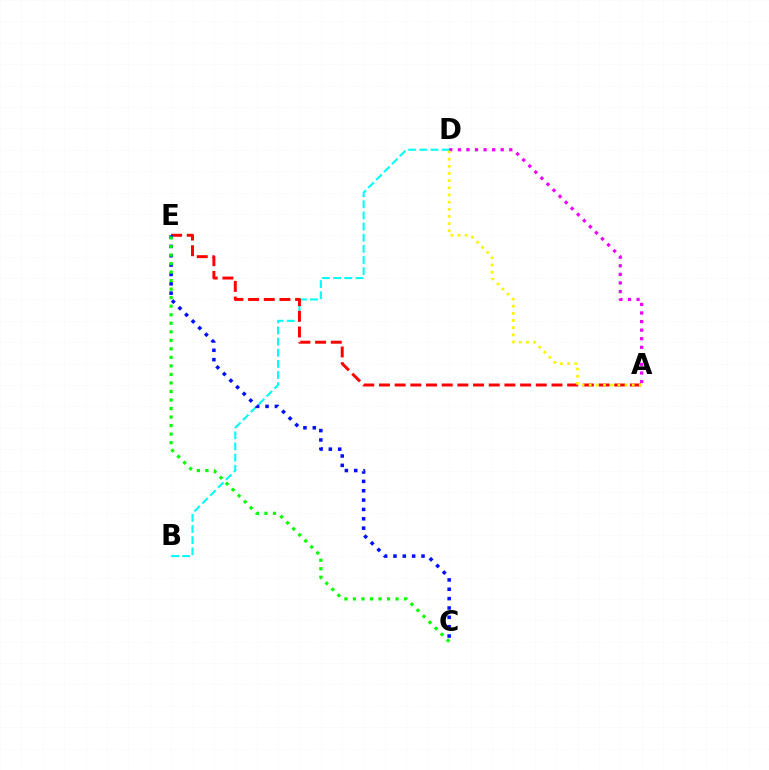{('B', 'D'): [{'color': '#00fff6', 'line_style': 'dashed', 'thickness': 1.51}], ('A', 'E'): [{'color': '#ff0000', 'line_style': 'dashed', 'thickness': 2.13}], ('C', 'E'): [{'color': '#0010ff', 'line_style': 'dotted', 'thickness': 2.54}, {'color': '#08ff00', 'line_style': 'dotted', 'thickness': 2.32}], ('A', 'D'): [{'color': '#ee00ff', 'line_style': 'dotted', 'thickness': 2.33}, {'color': '#fcf500', 'line_style': 'dotted', 'thickness': 1.94}]}